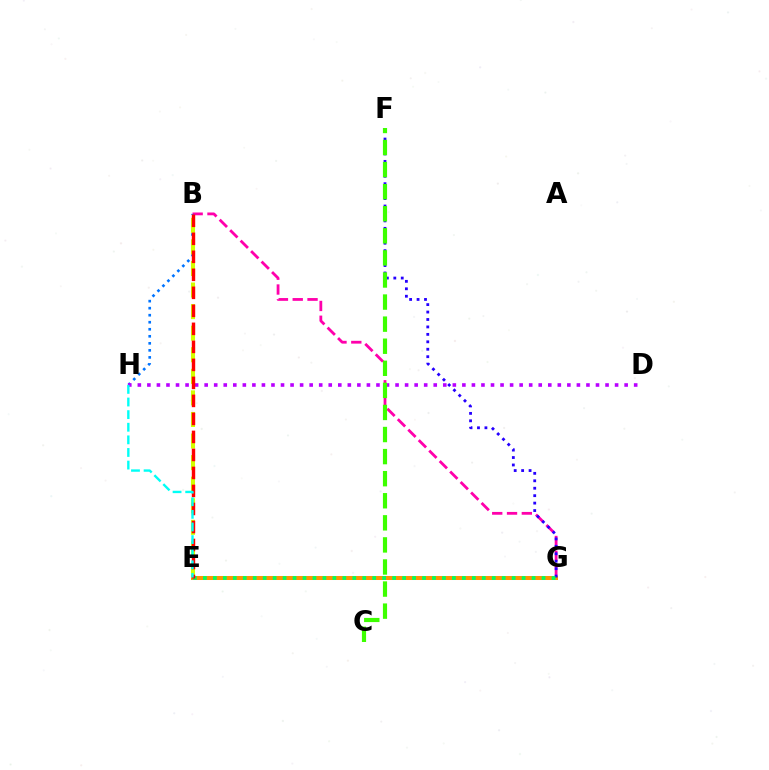{('B', 'G'): [{'color': '#ff00ac', 'line_style': 'dashed', 'thickness': 2.01}], ('B', 'H'): [{'color': '#0074ff', 'line_style': 'dotted', 'thickness': 1.91}], ('D', 'H'): [{'color': '#b900ff', 'line_style': 'dotted', 'thickness': 2.59}], ('E', 'G'): [{'color': '#ff9400', 'line_style': 'solid', 'thickness': 2.89}, {'color': '#00ff5c', 'line_style': 'dotted', 'thickness': 2.71}], ('F', 'G'): [{'color': '#2500ff', 'line_style': 'dotted', 'thickness': 2.02}], ('B', 'E'): [{'color': '#d1ff00', 'line_style': 'dashed', 'thickness': 2.93}, {'color': '#ff0000', 'line_style': 'dashed', 'thickness': 2.45}], ('C', 'F'): [{'color': '#3dff00', 'line_style': 'dashed', 'thickness': 3.0}], ('E', 'H'): [{'color': '#00fff6', 'line_style': 'dashed', 'thickness': 1.71}]}